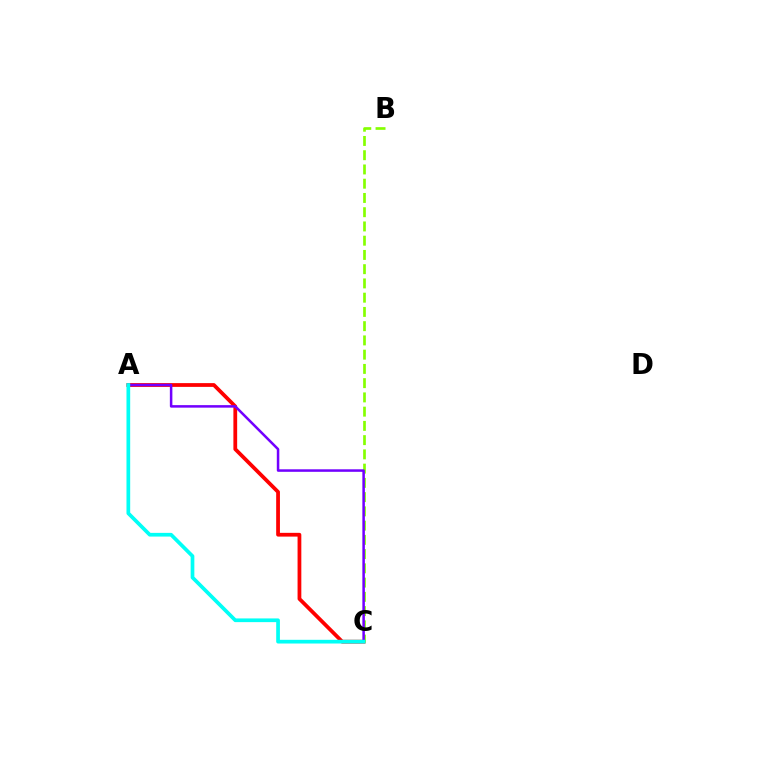{('A', 'C'): [{'color': '#ff0000', 'line_style': 'solid', 'thickness': 2.71}, {'color': '#7200ff', 'line_style': 'solid', 'thickness': 1.81}, {'color': '#00fff6', 'line_style': 'solid', 'thickness': 2.67}], ('B', 'C'): [{'color': '#84ff00', 'line_style': 'dashed', 'thickness': 1.94}]}